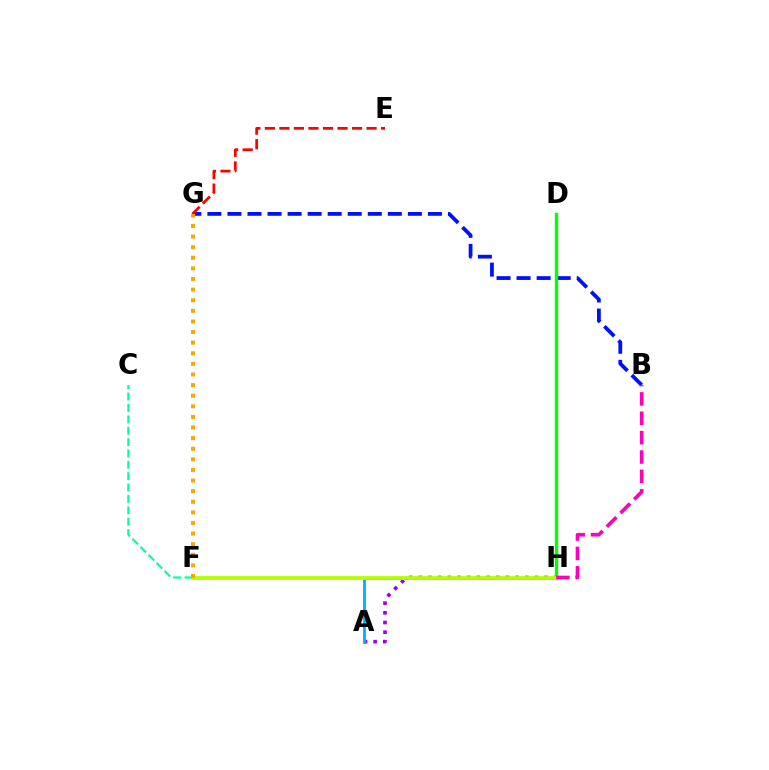{('B', 'G'): [{'color': '#0010ff', 'line_style': 'dashed', 'thickness': 2.72}], ('A', 'H'): [{'color': '#9b00ff', 'line_style': 'dotted', 'thickness': 2.63}, {'color': '#00b5ff', 'line_style': 'solid', 'thickness': 2.09}], ('E', 'G'): [{'color': '#ff0000', 'line_style': 'dashed', 'thickness': 1.97}], ('C', 'F'): [{'color': '#00ff9d', 'line_style': 'dashed', 'thickness': 1.54}], ('D', 'H'): [{'color': '#08ff00', 'line_style': 'solid', 'thickness': 2.45}], ('F', 'H'): [{'color': '#b3ff00', 'line_style': 'solid', 'thickness': 2.72}], ('F', 'G'): [{'color': '#ffa500', 'line_style': 'dotted', 'thickness': 2.88}], ('B', 'H'): [{'color': '#ff00bd', 'line_style': 'dashed', 'thickness': 2.63}]}